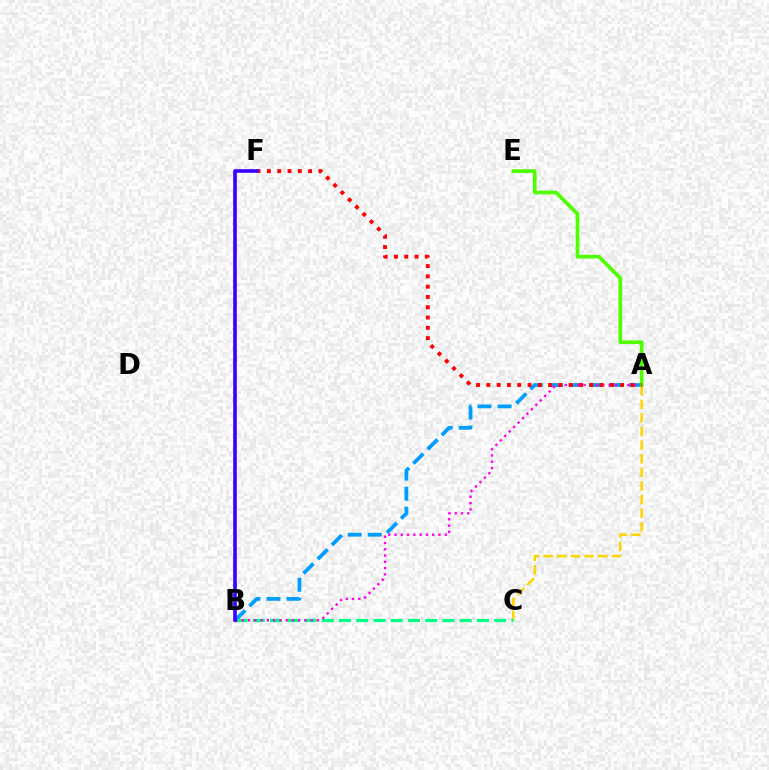{('A', 'B'): [{'color': '#009eff', 'line_style': 'dashed', 'thickness': 2.72}, {'color': '#ff00ed', 'line_style': 'dotted', 'thickness': 1.7}], ('A', 'C'): [{'color': '#ffd500', 'line_style': 'dashed', 'thickness': 1.85}], ('B', 'C'): [{'color': '#00ff86', 'line_style': 'dashed', 'thickness': 2.34}], ('A', 'E'): [{'color': '#4fff00', 'line_style': 'solid', 'thickness': 2.65}], ('A', 'F'): [{'color': '#ff0000', 'line_style': 'dotted', 'thickness': 2.8}], ('B', 'F'): [{'color': '#3700ff', 'line_style': 'solid', 'thickness': 2.6}]}